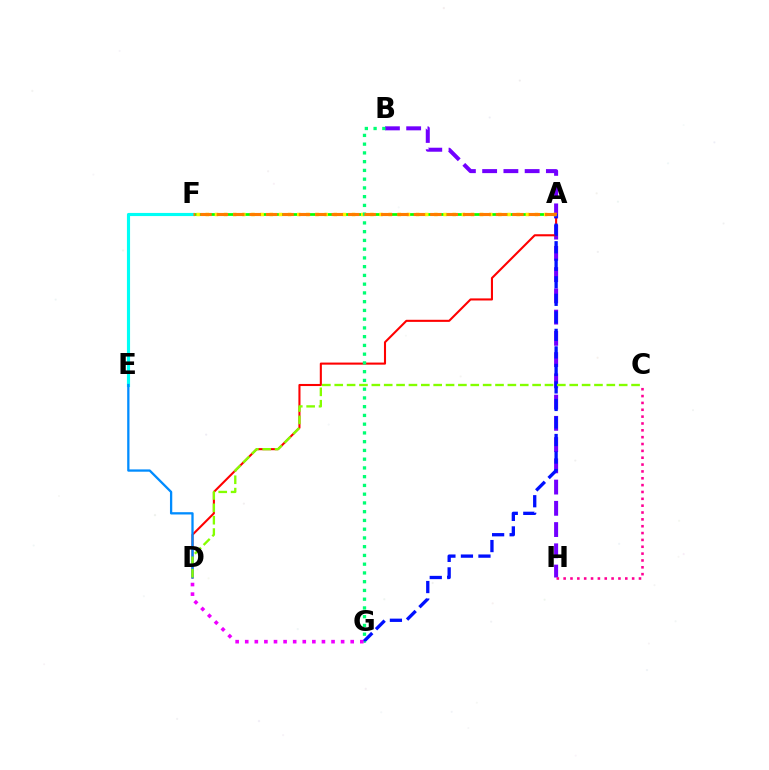{('A', 'F'): [{'color': '#08ff00', 'line_style': 'solid', 'thickness': 1.97}, {'color': '#fcf500', 'line_style': 'dotted', 'thickness': 2.48}, {'color': '#ff7c00', 'line_style': 'dashed', 'thickness': 2.23}], ('B', 'H'): [{'color': '#7200ff', 'line_style': 'dashed', 'thickness': 2.89}], ('A', 'D'): [{'color': '#ff0000', 'line_style': 'solid', 'thickness': 1.5}], ('A', 'G'): [{'color': '#0010ff', 'line_style': 'dashed', 'thickness': 2.38}], ('E', 'F'): [{'color': '#00fff6', 'line_style': 'solid', 'thickness': 2.26}], ('C', 'H'): [{'color': '#ff0094', 'line_style': 'dotted', 'thickness': 1.86}], ('D', 'E'): [{'color': '#008cff', 'line_style': 'solid', 'thickness': 1.65}], ('B', 'G'): [{'color': '#00ff74', 'line_style': 'dotted', 'thickness': 2.38}], ('D', 'G'): [{'color': '#ee00ff', 'line_style': 'dotted', 'thickness': 2.61}], ('C', 'D'): [{'color': '#84ff00', 'line_style': 'dashed', 'thickness': 1.68}]}